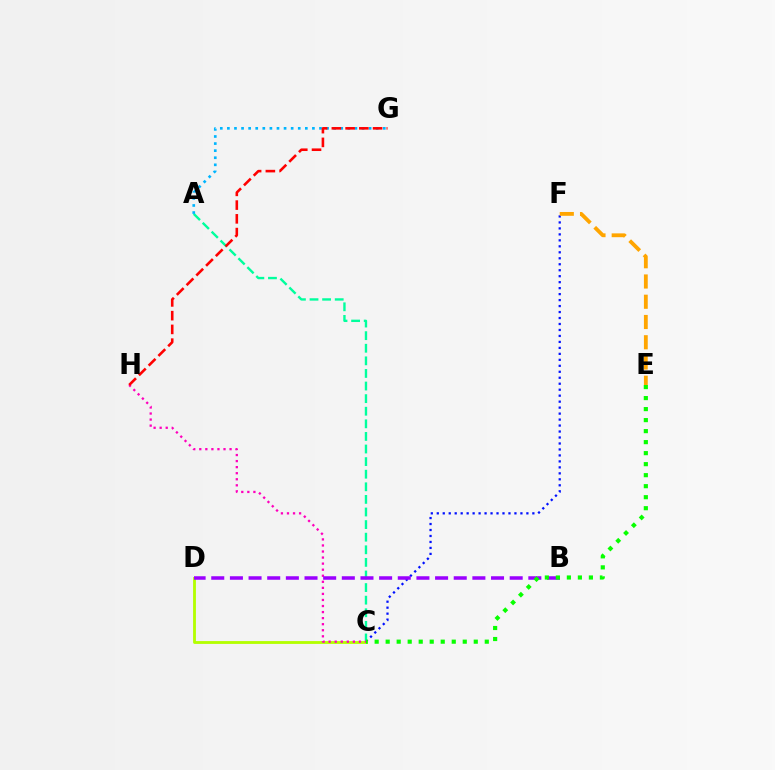{('C', 'F'): [{'color': '#0010ff', 'line_style': 'dotted', 'thickness': 1.62}], ('A', 'C'): [{'color': '#00ff9d', 'line_style': 'dashed', 'thickness': 1.71}], ('C', 'D'): [{'color': '#b3ff00', 'line_style': 'solid', 'thickness': 2.03}], ('C', 'H'): [{'color': '#ff00bd', 'line_style': 'dotted', 'thickness': 1.65}], ('B', 'D'): [{'color': '#9b00ff', 'line_style': 'dashed', 'thickness': 2.53}], ('C', 'E'): [{'color': '#08ff00', 'line_style': 'dotted', 'thickness': 2.99}], ('A', 'G'): [{'color': '#00b5ff', 'line_style': 'dotted', 'thickness': 1.93}], ('E', 'F'): [{'color': '#ffa500', 'line_style': 'dashed', 'thickness': 2.75}], ('G', 'H'): [{'color': '#ff0000', 'line_style': 'dashed', 'thickness': 1.87}]}